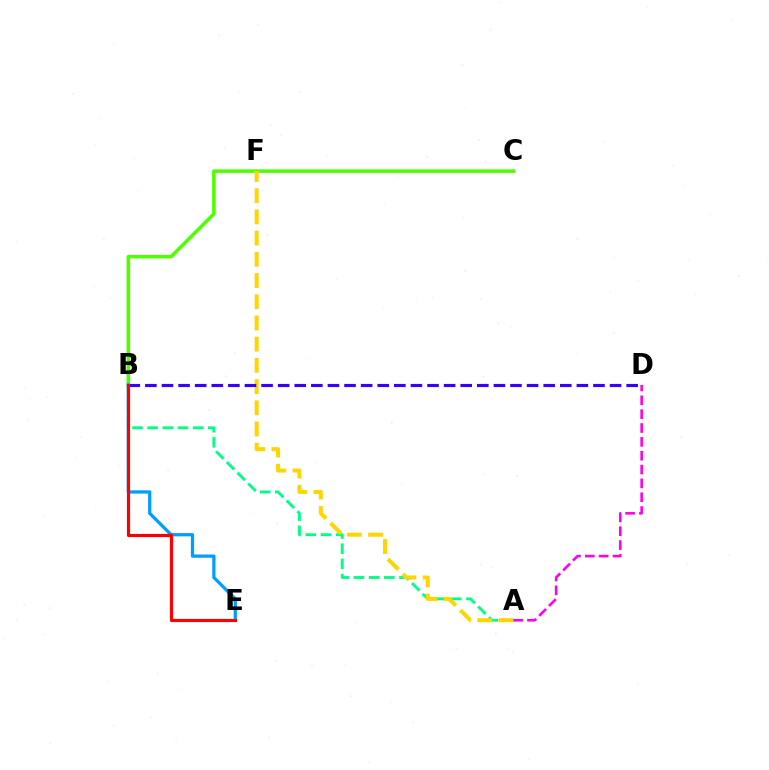{('A', 'B'): [{'color': '#00ff86', 'line_style': 'dashed', 'thickness': 2.06}], ('B', 'C'): [{'color': '#4fff00', 'line_style': 'solid', 'thickness': 2.57}], ('B', 'E'): [{'color': '#009eff', 'line_style': 'solid', 'thickness': 2.34}, {'color': '#ff0000', 'line_style': 'solid', 'thickness': 2.27}], ('A', 'F'): [{'color': '#ffd500', 'line_style': 'dashed', 'thickness': 2.88}], ('A', 'D'): [{'color': '#ff00ed', 'line_style': 'dashed', 'thickness': 1.88}], ('B', 'D'): [{'color': '#3700ff', 'line_style': 'dashed', 'thickness': 2.25}]}